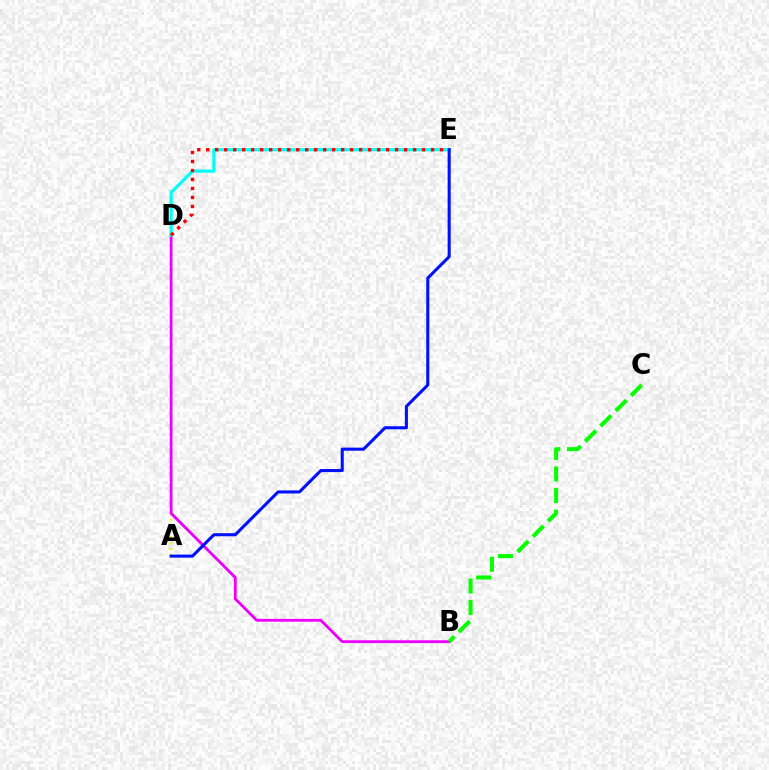{('A', 'D'): [{'color': '#fcf500', 'line_style': 'dotted', 'thickness': 1.58}], ('B', 'D'): [{'color': '#ee00ff', 'line_style': 'solid', 'thickness': 2.03}], ('D', 'E'): [{'color': '#00fff6', 'line_style': 'solid', 'thickness': 2.29}, {'color': '#ff0000', 'line_style': 'dotted', 'thickness': 2.44}], ('B', 'C'): [{'color': '#08ff00', 'line_style': 'dashed', 'thickness': 2.93}], ('A', 'E'): [{'color': '#0010ff', 'line_style': 'solid', 'thickness': 2.2}]}